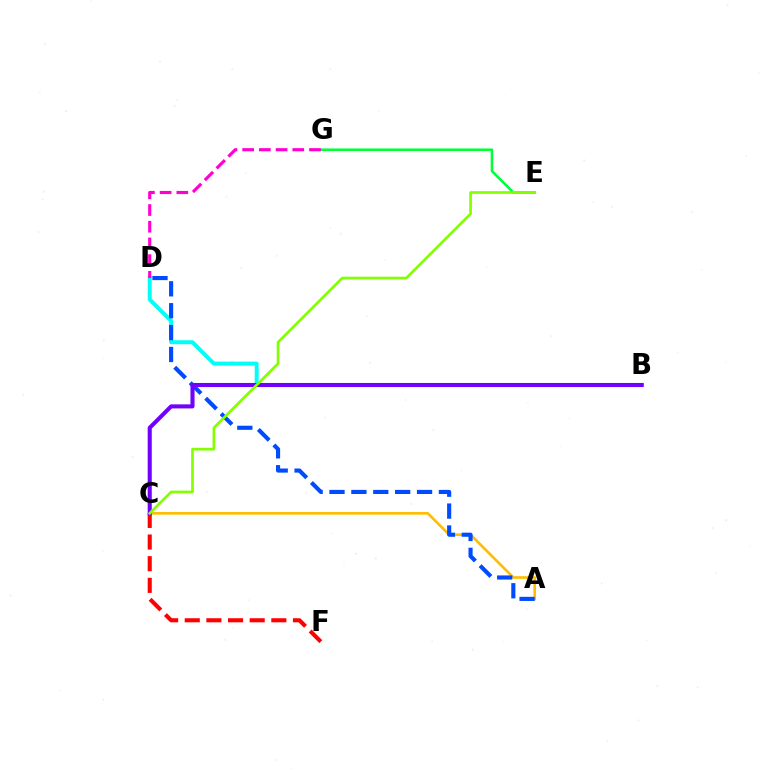{('E', 'G'): [{'color': '#00ff39', 'line_style': 'solid', 'thickness': 1.83}], ('C', 'F'): [{'color': '#ff0000', 'line_style': 'dashed', 'thickness': 2.94}], ('A', 'C'): [{'color': '#ffbd00', 'line_style': 'solid', 'thickness': 1.9}], ('B', 'D'): [{'color': '#00fff6', 'line_style': 'solid', 'thickness': 2.85}], ('D', 'G'): [{'color': '#ff00cf', 'line_style': 'dashed', 'thickness': 2.27}], ('A', 'D'): [{'color': '#004bff', 'line_style': 'dashed', 'thickness': 2.97}], ('B', 'C'): [{'color': '#7200ff', 'line_style': 'solid', 'thickness': 2.94}], ('C', 'E'): [{'color': '#84ff00', 'line_style': 'solid', 'thickness': 1.94}]}